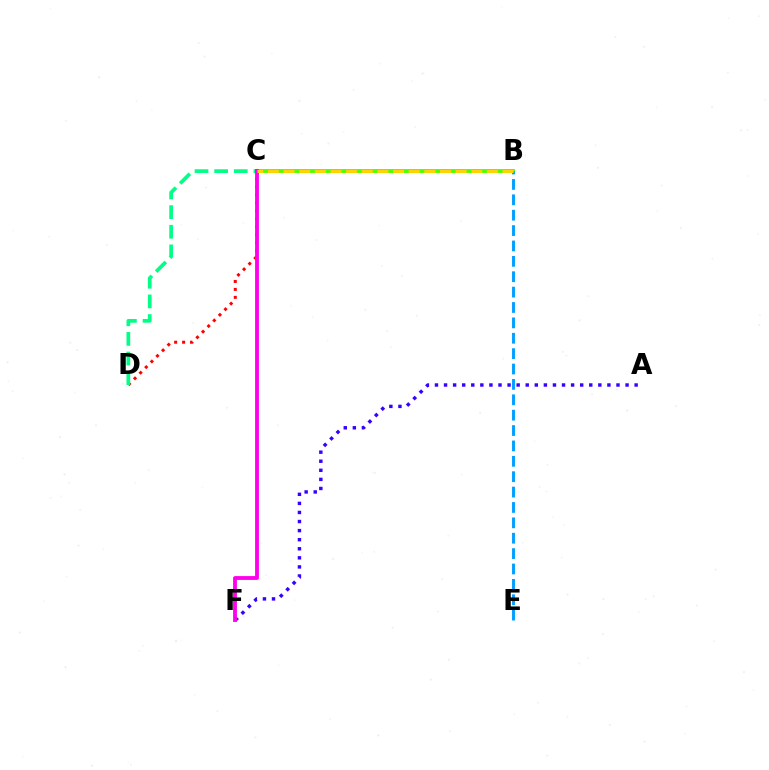{('A', 'F'): [{'color': '#3700ff', 'line_style': 'dotted', 'thickness': 2.47}], ('C', 'D'): [{'color': '#ff0000', 'line_style': 'dotted', 'thickness': 2.16}, {'color': '#00ff86', 'line_style': 'dashed', 'thickness': 2.67}], ('B', 'C'): [{'color': '#4fff00', 'line_style': 'solid', 'thickness': 2.77}, {'color': '#ffd500', 'line_style': 'dashed', 'thickness': 2.13}], ('C', 'F'): [{'color': '#ff00ed', 'line_style': 'solid', 'thickness': 2.75}], ('B', 'E'): [{'color': '#009eff', 'line_style': 'dashed', 'thickness': 2.09}]}